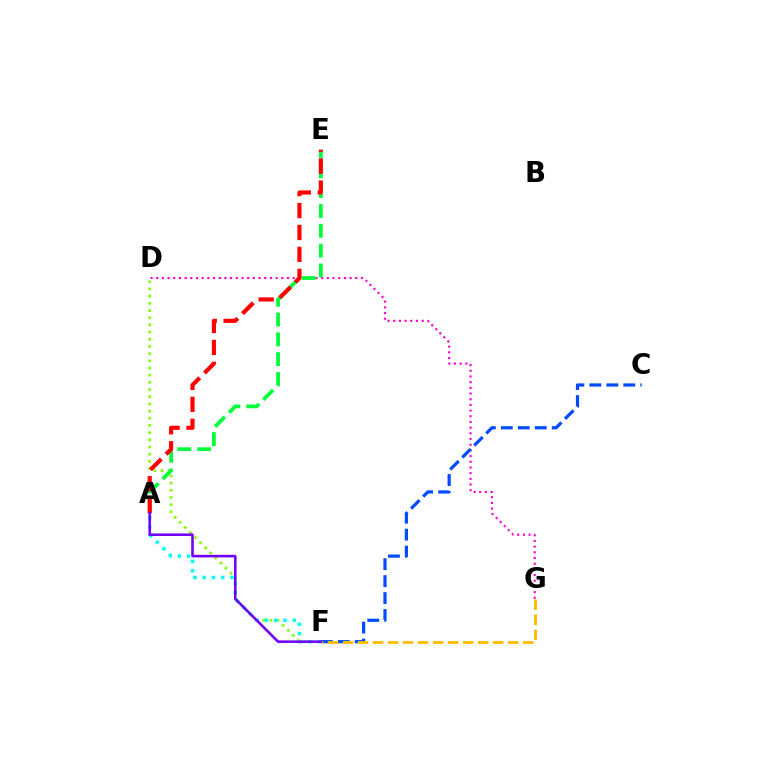{('D', 'F'): [{'color': '#84ff00', 'line_style': 'dotted', 'thickness': 1.95}], ('D', 'G'): [{'color': '#ff00cf', 'line_style': 'dotted', 'thickness': 1.55}], ('A', 'E'): [{'color': '#00ff39', 'line_style': 'dashed', 'thickness': 2.69}, {'color': '#ff0000', 'line_style': 'dashed', 'thickness': 2.98}], ('C', 'F'): [{'color': '#004bff', 'line_style': 'dashed', 'thickness': 2.31}], ('A', 'F'): [{'color': '#00fff6', 'line_style': 'dotted', 'thickness': 2.51}, {'color': '#7200ff', 'line_style': 'solid', 'thickness': 1.86}], ('F', 'G'): [{'color': '#ffbd00', 'line_style': 'dashed', 'thickness': 2.04}]}